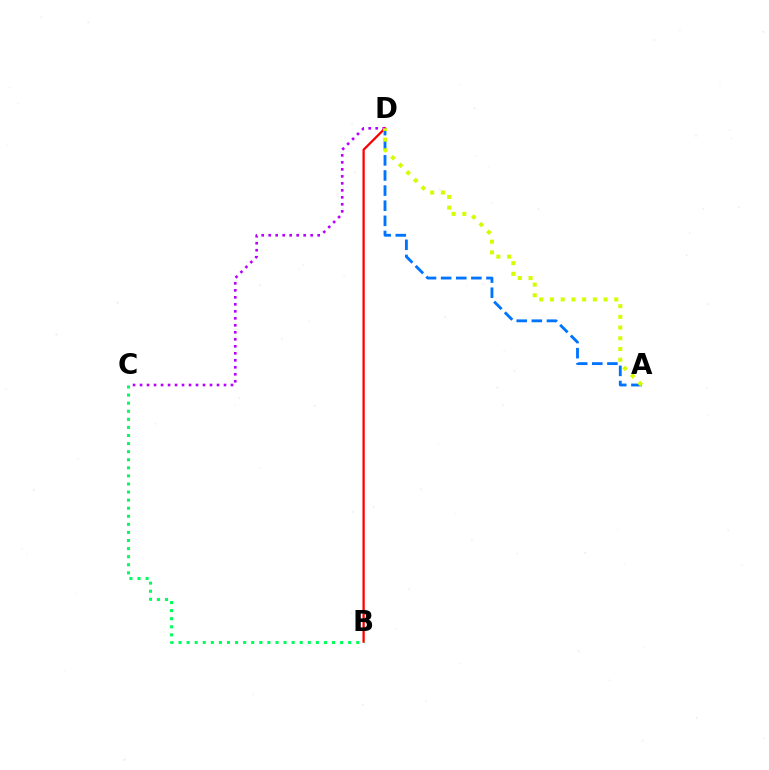{('C', 'D'): [{'color': '#b900ff', 'line_style': 'dotted', 'thickness': 1.9}], ('B', 'D'): [{'color': '#ff0000', 'line_style': 'solid', 'thickness': 1.64}], ('A', 'D'): [{'color': '#0074ff', 'line_style': 'dashed', 'thickness': 2.05}, {'color': '#d1ff00', 'line_style': 'dotted', 'thickness': 2.91}], ('B', 'C'): [{'color': '#00ff5c', 'line_style': 'dotted', 'thickness': 2.19}]}